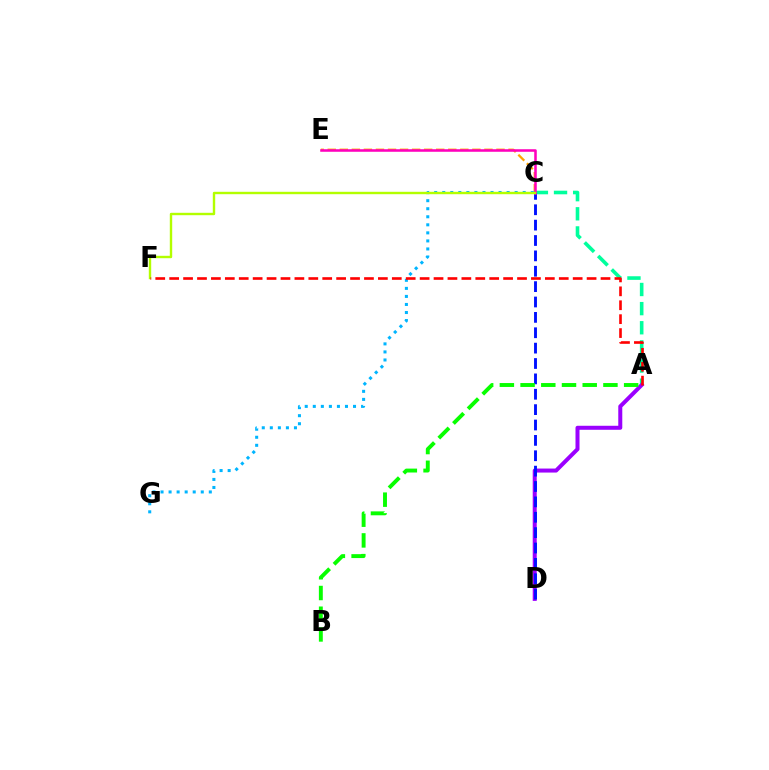{('C', 'E'): [{'color': '#ffa500', 'line_style': 'dashed', 'thickness': 1.64}, {'color': '#ff00bd', 'line_style': 'solid', 'thickness': 1.84}], ('A', 'C'): [{'color': '#00ff9d', 'line_style': 'dashed', 'thickness': 2.6}], ('C', 'G'): [{'color': '#00b5ff', 'line_style': 'dotted', 'thickness': 2.19}], ('A', 'D'): [{'color': '#9b00ff', 'line_style': 'solid', 'thickness': 2.89}], ('C', 'D'): [{'color': '#0010ff', 'line_style': 'dashed', 'thickness': 2.09}], ('C', 'F'): [{'color': '#b3ff00', 'line_style': 'solid', 'thickness': 1.73}], ('A', 'B'): [{'color': '#08ff00', 'line_style': 'dashed', 'thickness': 2.81}], ('A', 'F'): [{'color': '#ff0000', 'line_style': 'dashed', 'thickness': 1.89}]}